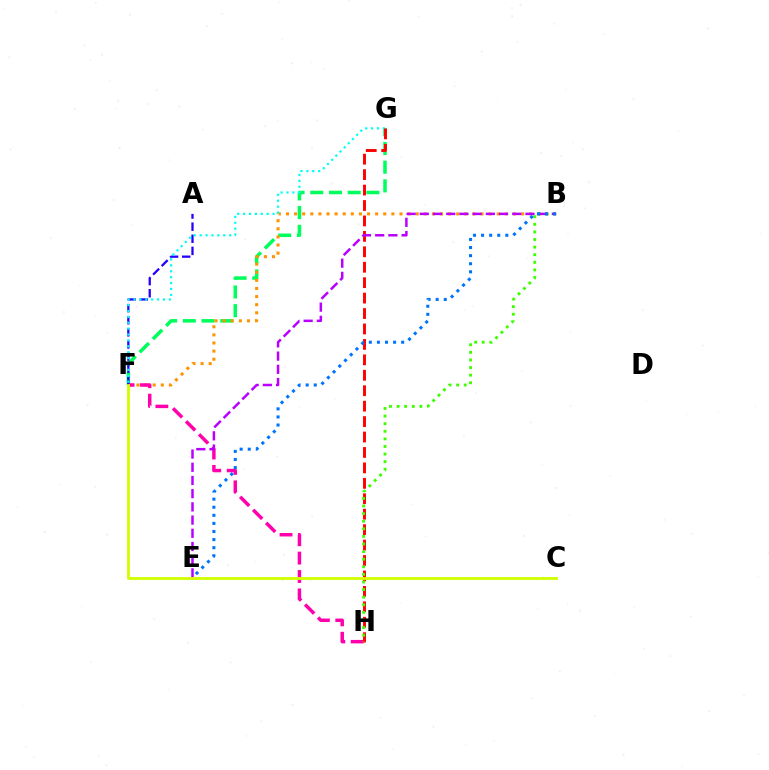{('F', 'G'): [{'color': '#00ff5c', 'line_style': 'dashed', 'thickness': 2.54}, {'color': '#00fff6', 'line_style': 'dotted', 'thickness': 1.6}], ('B', 'F'): [{'color': '#ff9400', 'line_style': 'dotted', 'thickness': 2.2}], ('F', 'H'): [{'color': '#ff00ac', 'line_style': 'dashed', 'thickness': 2.5}], ('A', 'F'): [{'color': '#2500ff', 'line_style': 'dashed', 'thickness': 1.64}], ('G', 'H'): [{'color': '#ff0000', 'line_style': 'dashed', 'thickness': 2.1}], ('B', 'H'): [{'color': '#3dff00', 'line_style': 'dotted', 'thickness': 2.06}], ('B', 'E'): [{'color': '#b900ff', 'line_style': 'dashed', 'thickness': 1.79}, {'color': '#0074ff', 'line_style': 'dotted', 'thickness': 2.2}], ('C', 'F'): [{'color': '#d1ff00', 'line_style': 'solid', 'thickness': 2.04}]}